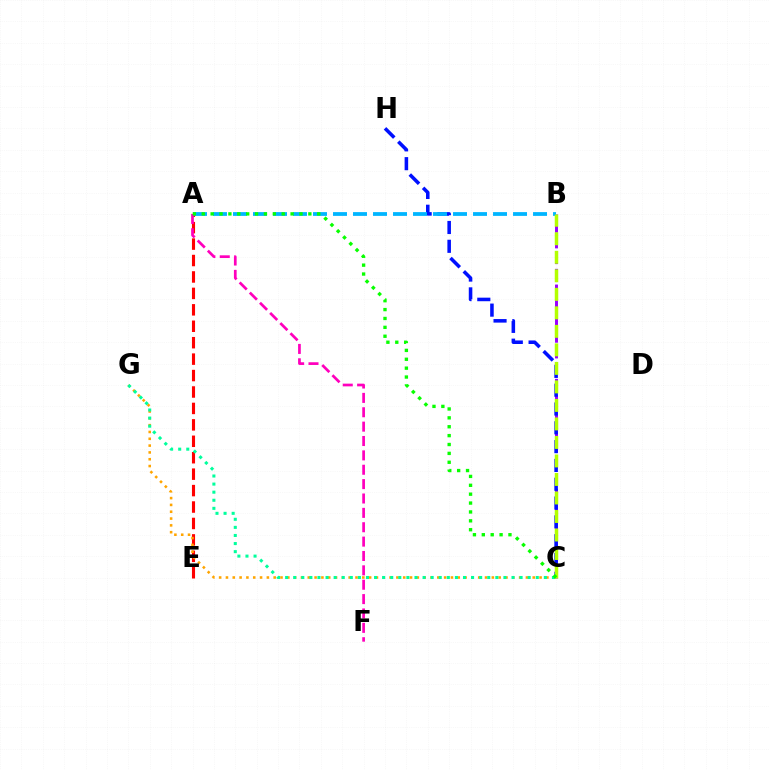{('B', 'C'): [{'color': '#9b00ff', 'line_style': 'dashed', 'thickness': 2.14}, {'color': '#b3ff00', 'line_style': 'dashed', 'thickness': 2.52}], ('A', 'E'): [{'color': '#ff0000', 'line_style': 'dashed', 'thickness': 2.23}], ('C', 'G'): [{'color': '#ffa500', 'line_style': 'dotted', 'thickness': 1.85}, {'color': '#00ff9d', 'line_style': 'dotted', 'thickness': 2.2}], ('C', 'H'): [{'color': '#0010ff', 'line_style': 'dashed', 'thickness': 2.56}], ('A', 'B'): [{'color': '#00b5ff', 'line_style': 'dashed', 'thickness': 2.72}], ('A', 'F'): [{'color': '#ff00bd', 'line_style': 'dashed', 'thickness': 1.95}], ('A', 'C'): [{'color': '#08ff00', 'line_style': 'dotted', 'thickness': 2.41}]}